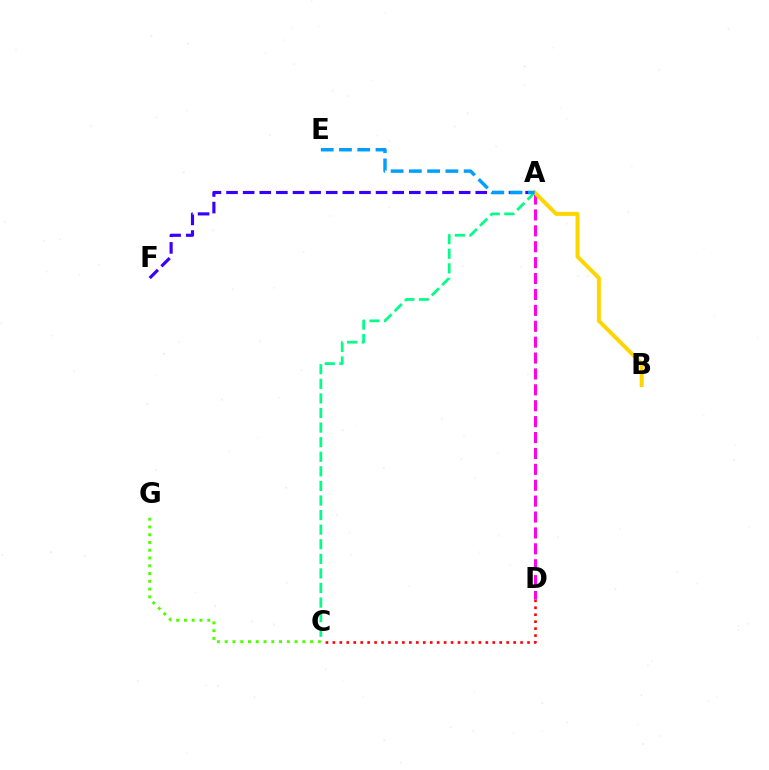{('A', 'C'): [{'color': '#00ff86', 'line_style': 'dashed', 'thickness': 1.98}], ('A', 'F'): [{'color': '#3700ff', 'line_style': 'dashed', 'thickness': 2.26}], ('C', 'D'): [{'color': '#ff0000', 'line_style': 'dotted', 'thickness': 1.89}], ('A', 'D'): [{'color': '#ff00ed', 'line_style': 'dashed', 'thickness': 2.16}], ('C', 'G'): [{'color': '#4fff00', 'line_style': 'dotted', 'thickness': 2.11}], ('A', 'B'): [{'color': '#ffd500', 'line_style': 'solid', 'thickness': 2.87}], ('A', 'E'): [{'color': '#009eff', 'line_style': 'dashed', 'thickness': 2.48}]}